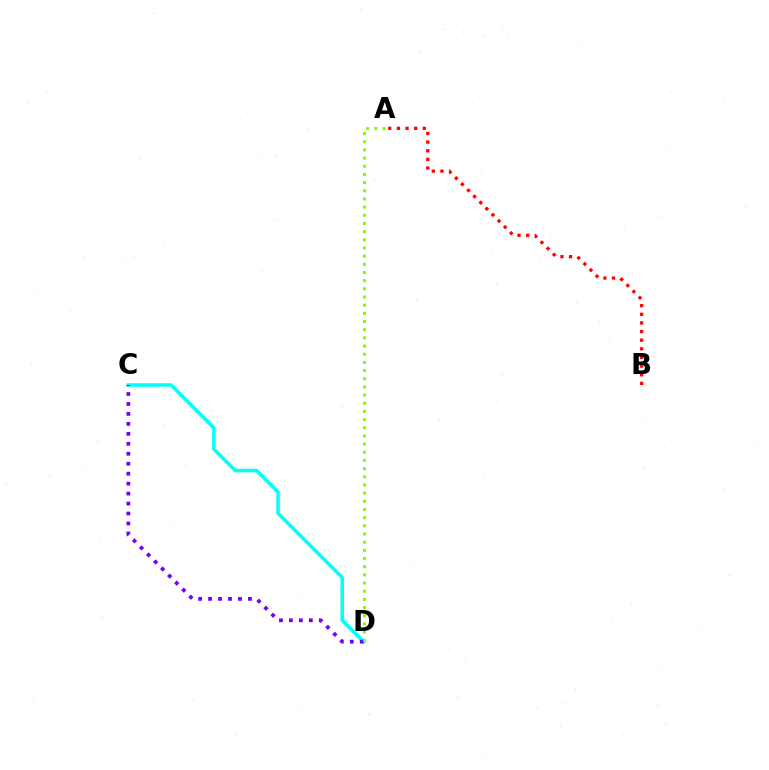{('C', 'D'): [{'color': '#00fff6', 'line_style': 'solid', 'thickness': 2.52}, {'color': '#7200ff', 'line_style': 'dotted', 'thickness': 2.71}], ('A', 'B'): [{'color': '#ff0000', 'line_style': 'dotted', 'thickness': 2.35}], ('A', 'D'): [{'color': '#84ff00', 'line_style': 'dotted', 'thickness': 2.22}]}